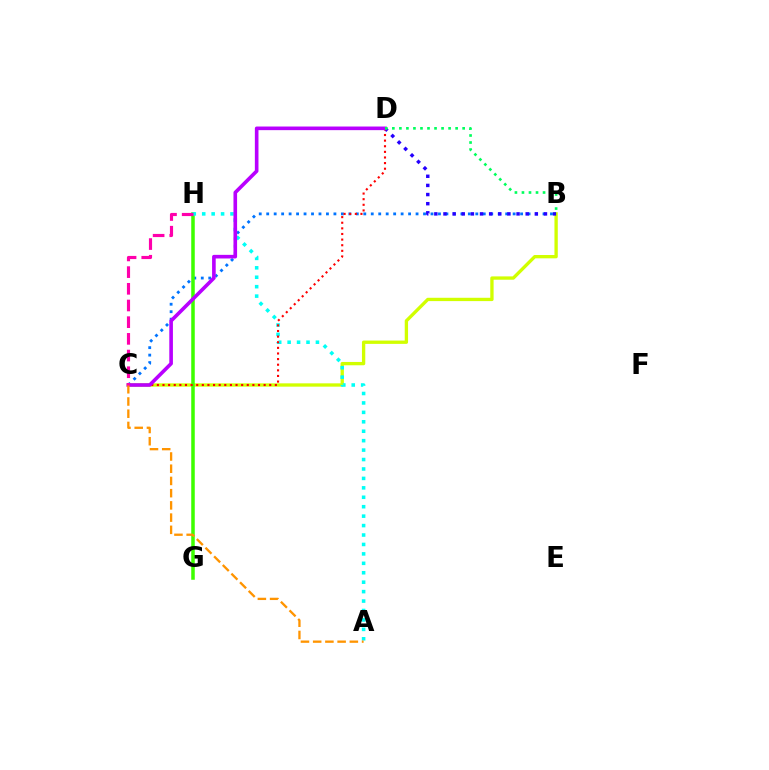{('B', 'C'): [{'color': '#0074ff', 'line_style': 'dotted', 'thickness': 2.03}, {'color': '#d1ff00', 'line_style': 'solid', 'thickness': 2.39}], ('B', 'D'): [{'color': '#2500ff', 'line_style': 'dotted', 'thickness': 2.48}, {'color': '#00ff5c', 'line_style': 'dotted', 'thickness': 1.91}], ('G', 'H'): [{'color': '#3dff00', 'line_style': 'solid', 'thickness': 2.54}], ('A', 'H'): [{'color': '#00fff6', 'line_style': 'dotted', 'thickness': 2.56}], ('C', 'D'): [{'color': '#ff0000', 'line_style': 'dotted', 'thickness': 1.53}, {'color': '#b900ff', 'line_style': 'solid', 'thickness': 2.61}], ('A', 'C'): [{'color': '#ff9400', 'line_style': 'dashed', 'thickness': 1.66}], ('C', 'H'): [{'color': '#ff00ac', 'line_style': 'dashed', 'thickness': 2.27}]}